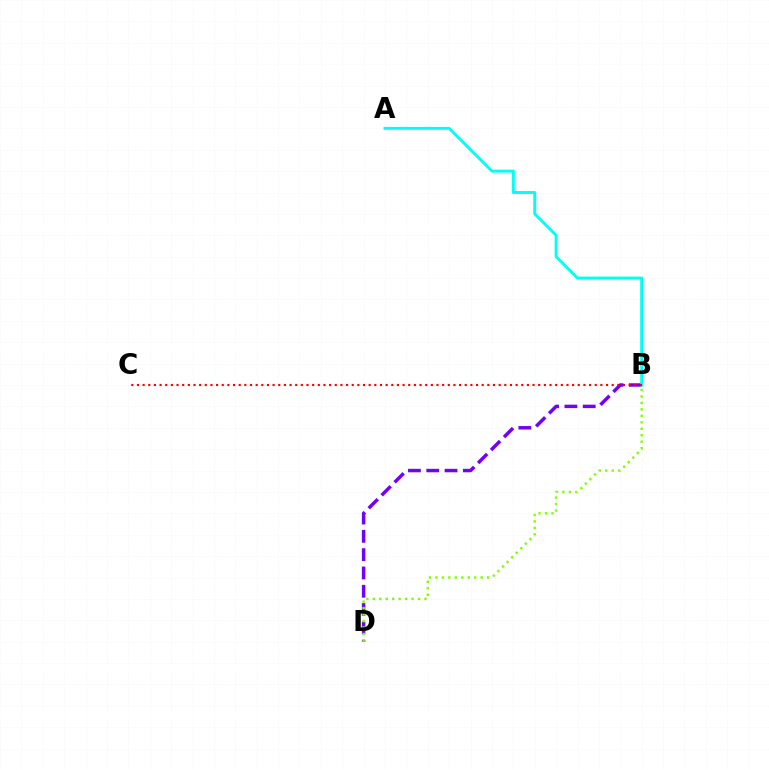{('B', 'D'): [{'color': '#7200ff', 'line_style': 'dashed', 'thickness': 2.49}, {'color': '#84ff00', 'line_style': 'dotted', 'thickness': 1.76}], ('A', 'B'): [{'color': '#00fff6', 'line_style': 'solid', 'thickness': 2.12}], ('B', 'C'): [{'color': '#ff0000', 'line_style': 'dotted', 'thickness': 1.54}]}